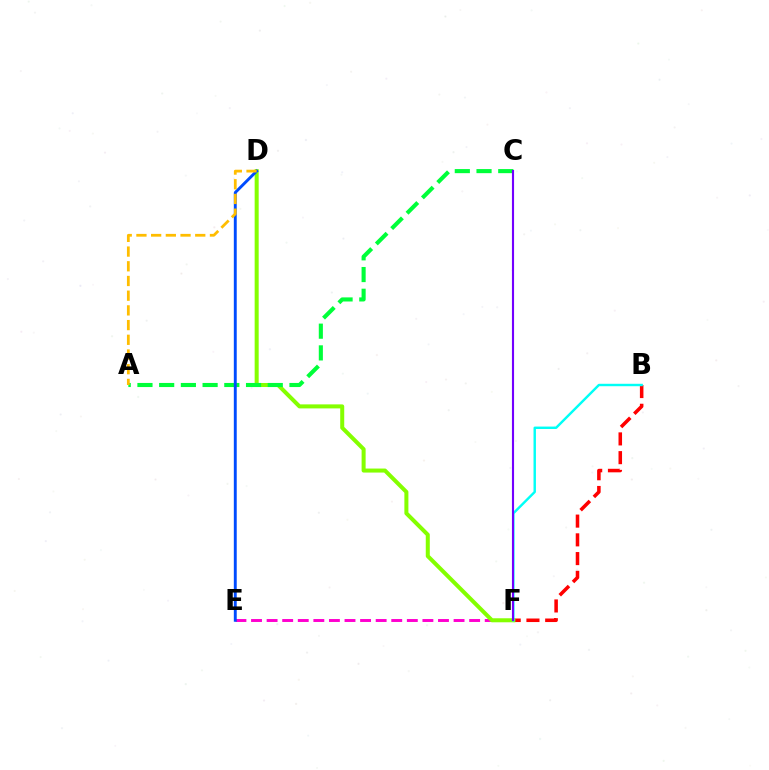{('E', 'F'): [{'color': '#ff00cf', 'line_style': 'dashed', 'thickness': 2.12}], ('B', 'F'): [{'color': '#ff0000', 'line_style': 'dashed', 'thickness': 2.55}, {'color': '#00fff6', 'line_style': 'solid', 'thickness': 1.75}], ('D', 'F'): [{'color': '#84ff00', 'line_style': 'solid', 'thickness': 2.89}], ('A', 'C'): [{'color': '#00ff39', 'line_style': 'dashed', 'thickness': 2.95}], ('D', 'E'): [{'color': '#004bff', 'line_style': 'solid', 'thickness': 2.09}], ('C', 'F'): [{'color': '#7200ff', 'line_style': 'solid', 'thickness': 1.53}], ('A', 'D'): [{'color': '#ffbd00', 'line_style': 'dashed', 'thickness': 2.0}]}